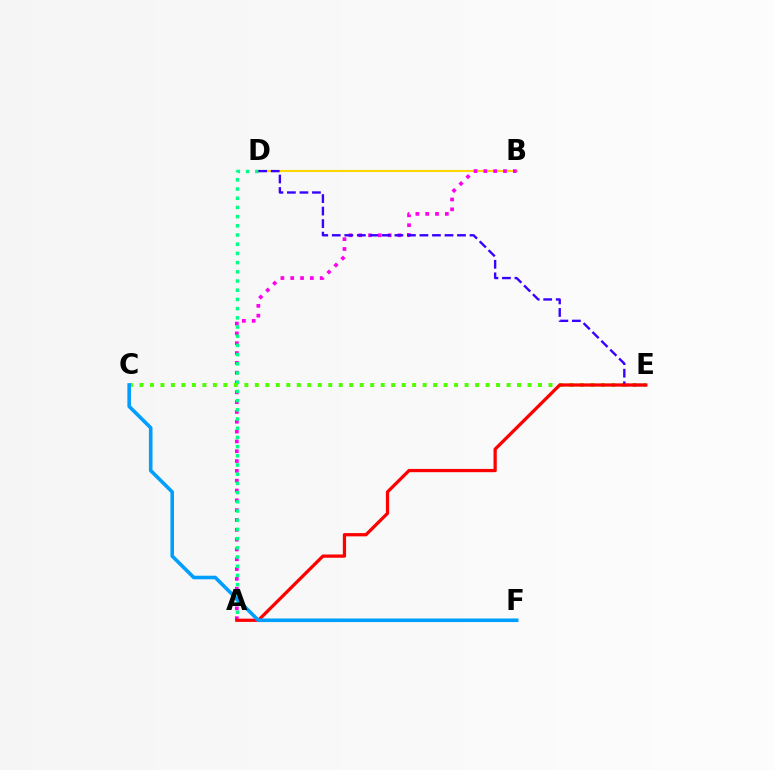{('B', 'D'): [{'color': '#ffd500', 'line_style': 'solid', 'thickness': 1.51}], ('A', 'B'): [{'color': '#ff00ed', 'line_style': 'dotted', 'thickness': 2.67}], ('A', 'D'): [{'color': '#00ff86', 'line_style': 'dotted', 'thickness': 2.5}], ('C', 'E'): [{'color': '#4fff00', 'line_style': 'dotted', 'thickness': 2.85}], ('D', 'E'): [{'color': '#3700ff', 'line_style': 'dashed', 'thickness': 1.7}], ('A', 'E'): [{'color': '#ff0000', 'line_style': 'solid', 'thickness': 2.35}], ('C', 'F'): [{'color': '#009eff', 'line_style': 'solid', 'thickness': 2.58}]}